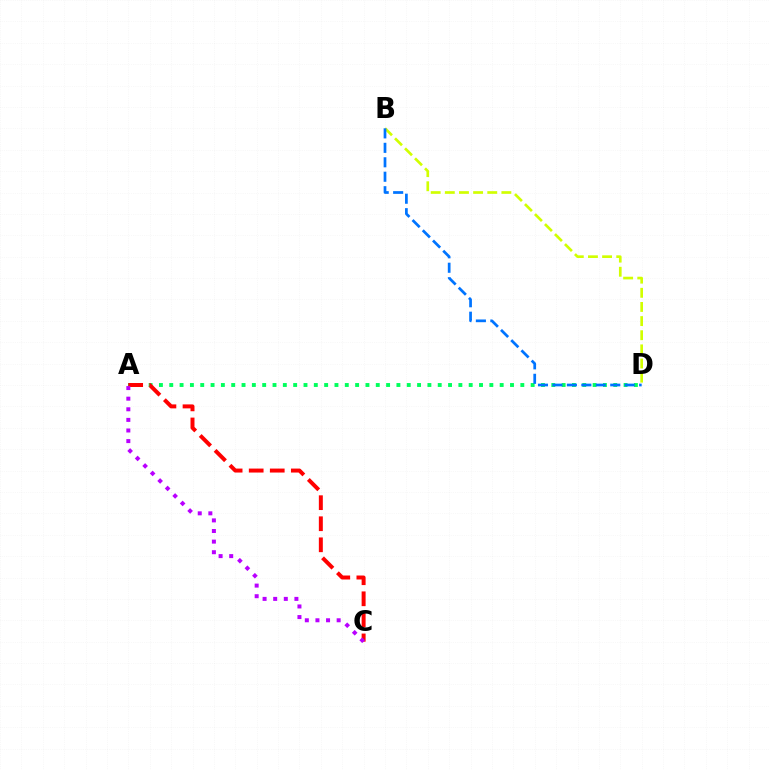{('A', 'D'): [{'color': '#00ff5c', 'line_style': 'dotted', 'thickness': 2.81}], ('B', 'D'): [{'color': '#d1ff00', 'line_style': 'dashed', 'thickness': 1.92}, {'color': '#0074ff', 'line_style': 'dashed', 'thickness': 1.96}], ('A', 'C'): [{'color': '#ff0000', 'line_style': 'dashed', 'thickness': 2.86}, {'color': '#b900ff', 'line_style': 'dotted', 'thickness': 2.88}]}